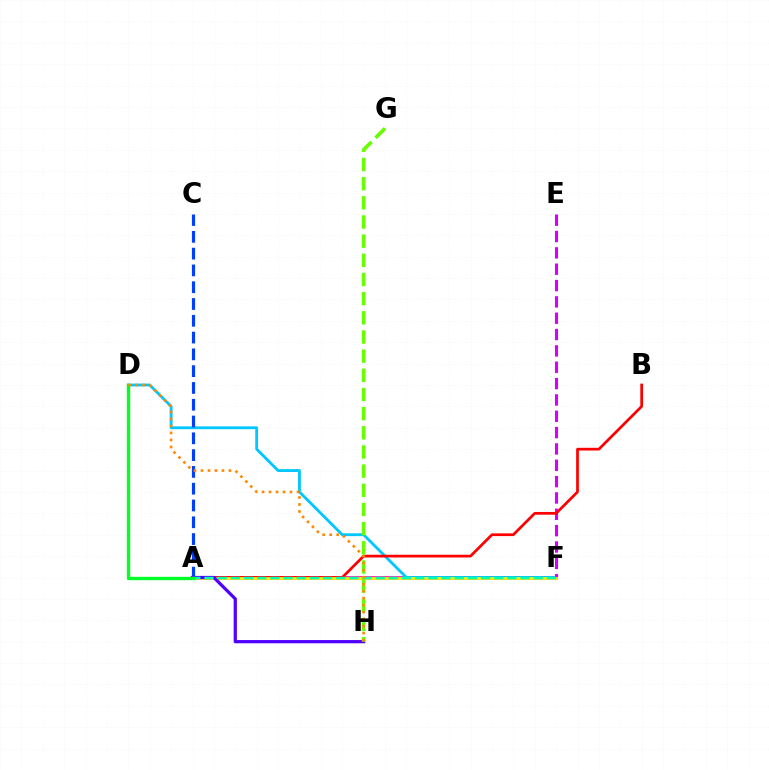{('A', 'F'): [{'color': '#ff00a0', 'line_style': 'solid', 'thickness': 2.59}, {'color': '#eeff00', 'line_style': 'solid', 'thickness': 1.89}, {'color': '#00ffaf', 'line_style': 'dashed', 'thickness': 1.79}], ('D', 'F'): [{'color': '#00c7ff', 'line_style': 'solid', 'thickness': 2.04}], ('A', 'C'): [{'color': '#003fff', 'line_style': 'dashed', 'thickness': 2.28}], ('E', 'F'): [{'color': '#d600ff', 'line_style': 'dashed', 'thickness': 2.22}], ('A', 'B'): [{'color': '#ff0000', 'line_style': 'solid', 'thickness': 1.96}], ('A', 'H'): [{'color': '#4f00ff', 'line_style': 'solid', 'thickness': 2.32}], ('G', 'H'): [{'color': '#66ff00', 'line_style': 'dashed', 'thickness': 2.6}], ('A', 'D'): [{'color': '#00ff27', 'line_style': 'solid', 'thickness': 2.42}], ('D', 'H'): [{'color': '#ff8800', 'line_style': 'dotted', 'thickness': 1.9}]}